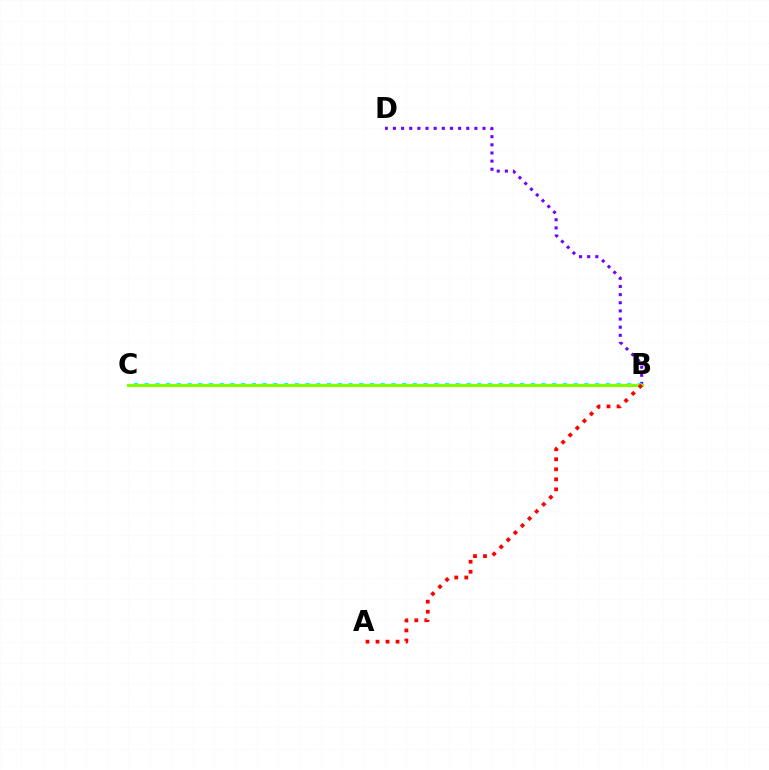{('B', 'D'): [{'color': '#7200ff', 'line_style': 'dotted', 'thickness': 2.21}], ('B', 'C'): [{'color': '#00fff6', 'line_style': 'dotted', 'thickness': 2.91}, {'color': '#84ff00', 'line_style': 'solid', 'thickness': 2.25}], ('A', 'B'): [{'color': '#ff0000', 'line_style': 'dotted', 'thickness': 2.72}]}